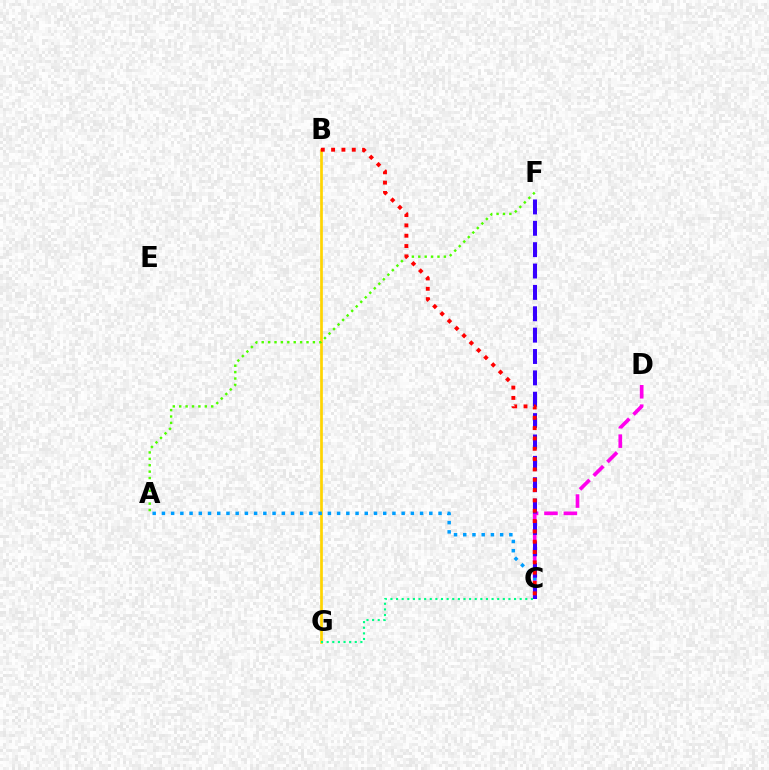{('B', 'G'): [{'color': '#ffd500', 'line_style': 'solid', 'thickness': 1.95}], ('A', 'F'): [{'color': '#4fff00', 'line_style': 'dotted', 'thickness': 1.74}], ('C', 'D'): [{'color': '#ff00ed', 'line_style': 'dashed', 'thickness': 2.64}], ('A', 'C'): [{'color': '#009eff', 'line_style': 'dotted', 'thickness': 2.51}], ('C', 'F'): [{'color': '#3700ff', 'line_style': 'dashed', 'thickness': 2.9}], ('B', 'C'): [{'color': '#ff0000', 'line_style': 'dotted', 'thickness': 2.81}], ('C', 'G'): [{'color': '#00ff86', 'line_style': 'dotted', 'thickness': 1.53}]}